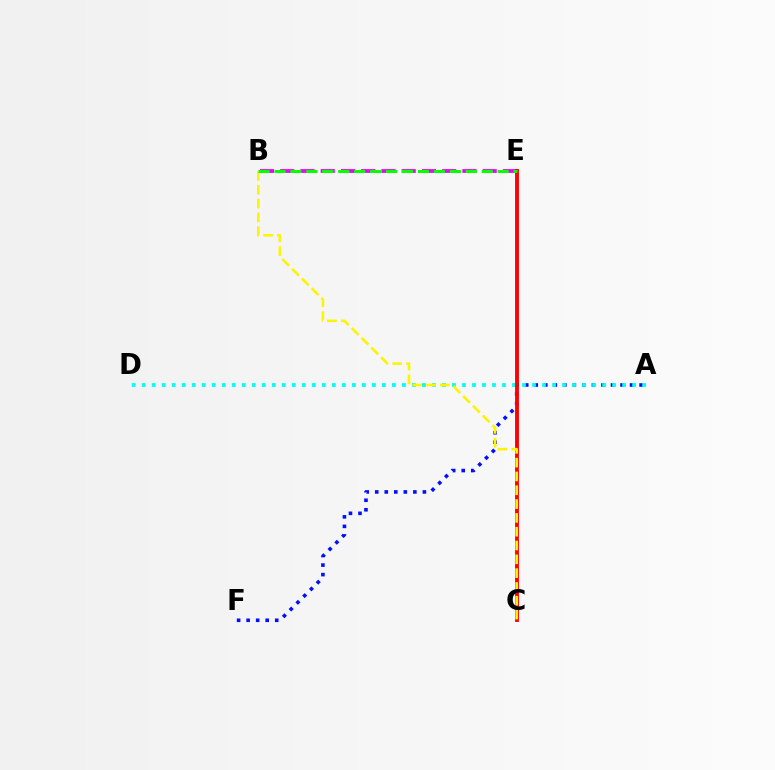{('A', 'F'): [{'color': '#0010ff', 'line_style': 'dotted', 'thickness': 2.59}], ('A', 'D'): [{'color': '#00fff6', 'line_style': 'dotted', 'thickness': 2.72}], ('B', 'E'): [{'color': '#ee00ff', 'line_style': 'dashed', 'thickness': 2.75}, {'color': '#08ff00', 'line_style': 'dashed', 'thickness': 2.17}], ('C', 'E'): [{'color': '#ff0000', 'line_style': 'solid', 'thickness': 2.77}], ('B', 'C'): [{'color': '#fcf500', 'line_style': 'dashed', 'thickness': 1.88}]}